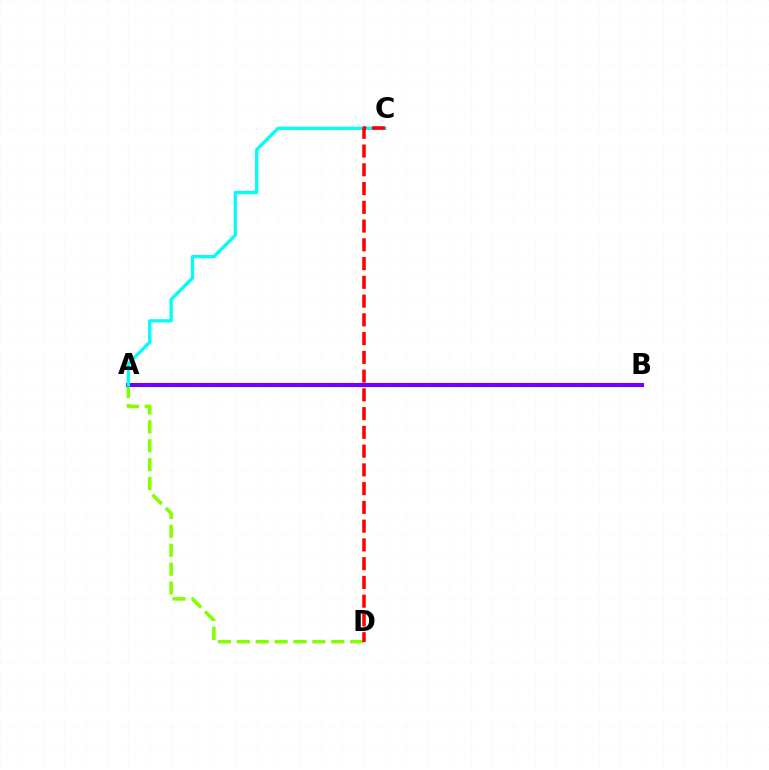{('A', 'D'): [{'color': '#84ff00', 'line_style': 'dashed', 'thickness': 2.57}], ('A', 'B'): [{'color': '#7200ff', 'line_style': 'solid', 'thickness': 2.93}], ('A', 'C'): [{'color': '#00fff6', 'line_style': 'solid', 'thickness': 2.38}], ('C', 'D'): [{'color': '#ff0000', 'line_style': 'dashed', 'thickness': 2.55}]}